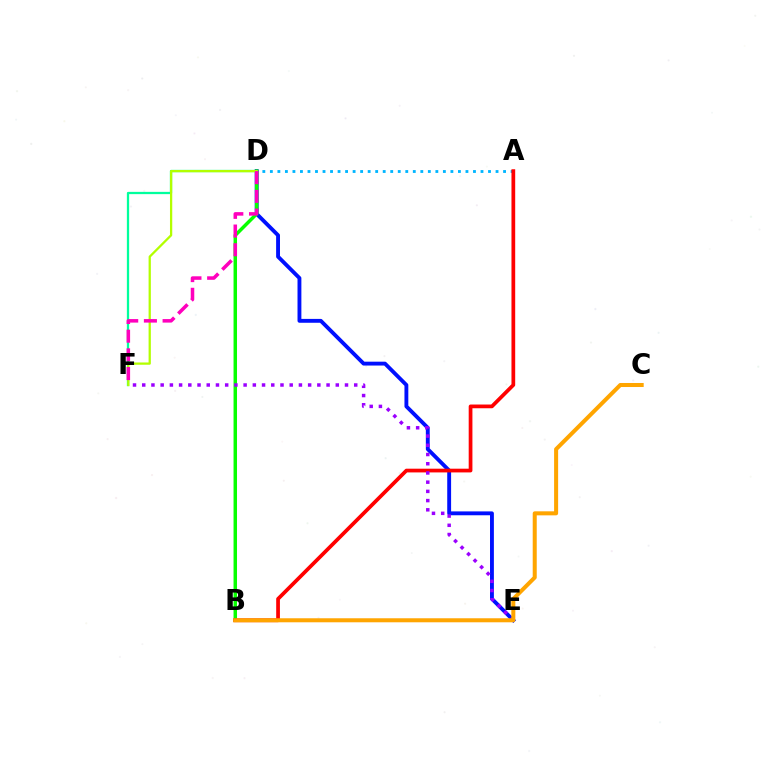{('A', 'D'): [{'color': '#00b5ff', 'line_style': 'dotted', 'thickness': 2.04}], ('D', 'F'): [{'color': '#00ff9d', 'line_style': 'solid', 'thickness': 1.63}, {'color': '#b3ff00', 'line_style': 'solid', 'thickness': 1.63}, {'color': '#ff00bd', 'line_style': 'dashed', 'thickness': 2.54}], ('D', 'E'): [{'color': '#0010ff', 'line_style': 'solid', 'thickness': 2.78}], ('B', 'D'): [{'color': '#08ff00', 'line_style': 'solid', 'thickness': 2.5}], ('A', 'B'): [{'color': '#ff0000', 'line_style': 'solid', 'thickness': 2.68}], ('E', 'F'): [{'color': '#9b00ff', 'line_style': 'dotted', 'thickness': 2.5}], ('B', 'C'): [{'color': '#ffa500', 'line_style': 'solid', 'thickness': 2.9}]}